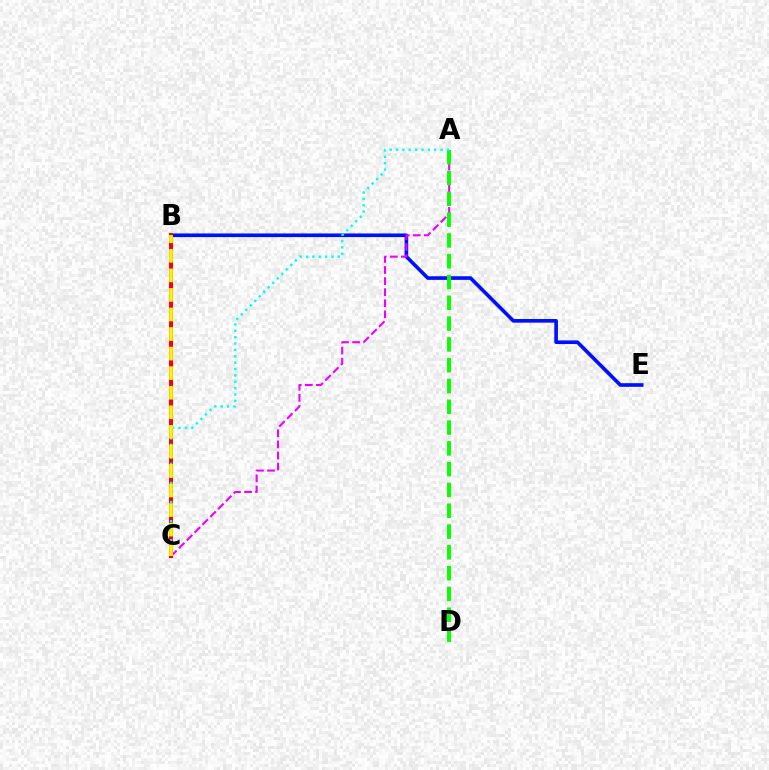{('B', 'E'): [{'color': '#0010ff', 'line_style': 'solid', 'thickness': 2.62}], ('B', 'C'): [{'color': '#ff0000', 'line_style': 'solid', 'thickness': 2.89}, {'color': '#fcf500', 'line_style': 'dashed', 'thickness': 2.66}], ('A', 'C'): [{'color': '#ee00ff', 'line_style': 'dashed', 'thickness': 1.5}, {'color': '#00fff6', 'line_style': 'dotted', 'thickness': 1.73}], ('A', 'D'): [{'color': '#08ff00', 'line_style': 'dashed', 'thickness': 2.82}]}